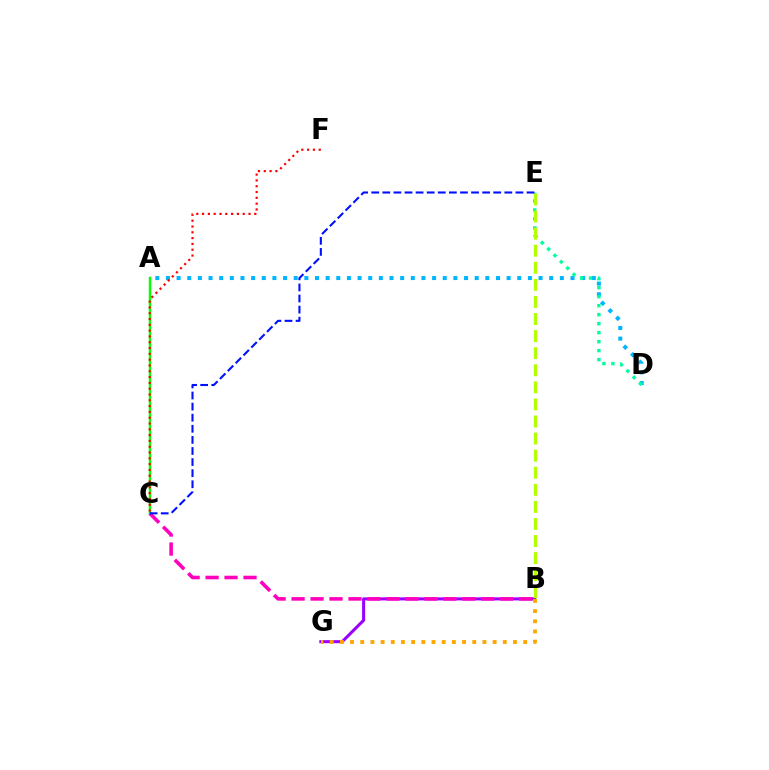{('B', 'G'): [{'color': '#9b00ff', 'line_style': 'solid', 'thickness': 2.19}, {'color': '#ffa500', 'line_style': 'dotted', 'thickness': 2.77}], ('A', 'D'): [{'color': '#00b5ff', 'line_style': 'dotted', 'thickness': 2.89}], ('D', 'E'): [{'color': '#00ff9d', 'line_style': 'dotted', 'thickness': 2.44}], ('B', 'C'): [{'color': '#ff00bd', 'line_style': 'dashed', 'thickness': 2.58}], ('B', 'E'): [{'color': '#b3ff00', 'line_style': 'dashed', 'thickness': 2.32}], ('A', 'C'): [{'color': '#08ff00', 'line_style': 'solid', 'thickness': 1.79}], ('C', 'E'): [{'color': '#0010ff', 'line_style': 'dashed', 'thickness': 1.51}], ('C', 'F'): [{'color': '#ff0000', 'line_style': 'dotted', 'thickness': 1.58}]}